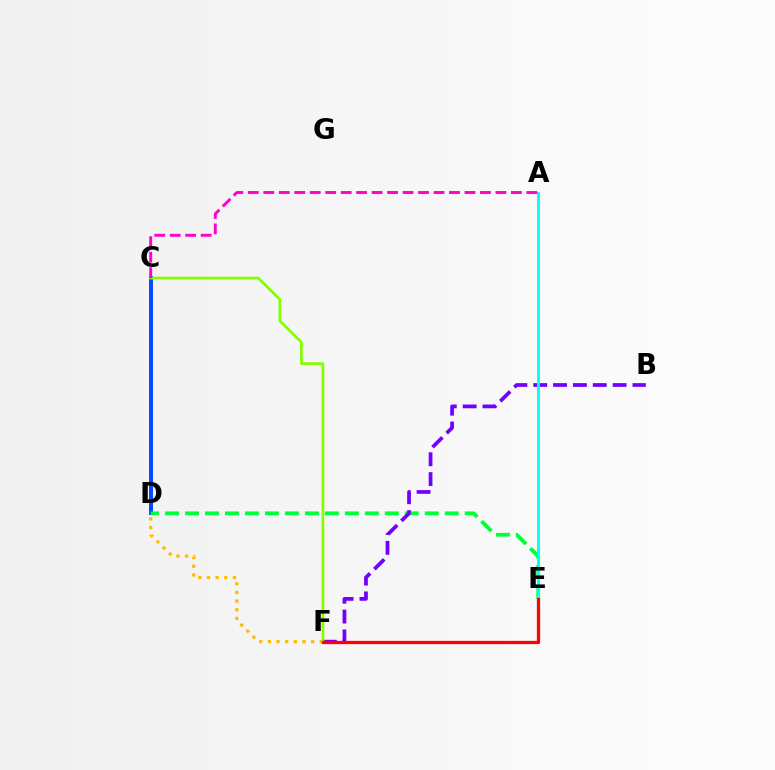{('C', 'D'): [{'color': '#004bff', 'line_style': 'solid', 'thickness': 2.84}], ('D', 'E'): [{'color': '#00ff39', 'line_style': 'dashed', 'thickness': 2.71}], ('D', 'F'): [{'color': '#ffbd00', 'line_style': 'dotted', 'thickness': 2.35}], ('B', 'F'): [{'color': '#7200ff', 'line_style': 'dashed', 'thickness': 2.7}], ('A', 'E'): [{'color': '#00fff6', 'line_style': 'solid', 'thickness': 2.08}], ('C', 'F'): [{'color': '#84ff00', 'line_style': 'solid', 'thickness': 1.98}], ('E', 'F'): [{'color': '#ff0000', 'line_style': 'solid', 'thickness': 2.35}], ('A', 'C'): [{'color': '#ff00cf', 'line_style': 'dashed', 'thickness': 2.1}]}